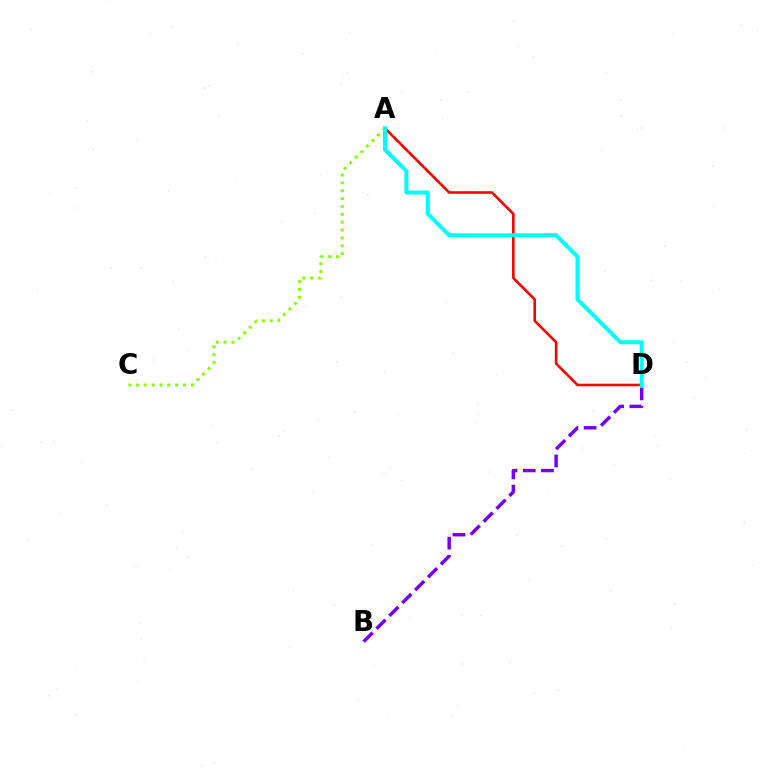{('A', 'D'): [{'color': '#ff0000', 'line_style': 'solid', 'thickness': 1.86}, {'color': '#00fff6', 'line_style': 'solid', 'thickness': 2.88}], ('A', 'C'): [{'color': '#84ff00', 'line_style': 'dotted', 'thickness': 2.14}], ('B', 'D'): [{'color': '#7200ff', 'line_style': 'dashed', 'thickness': 2.48}]}